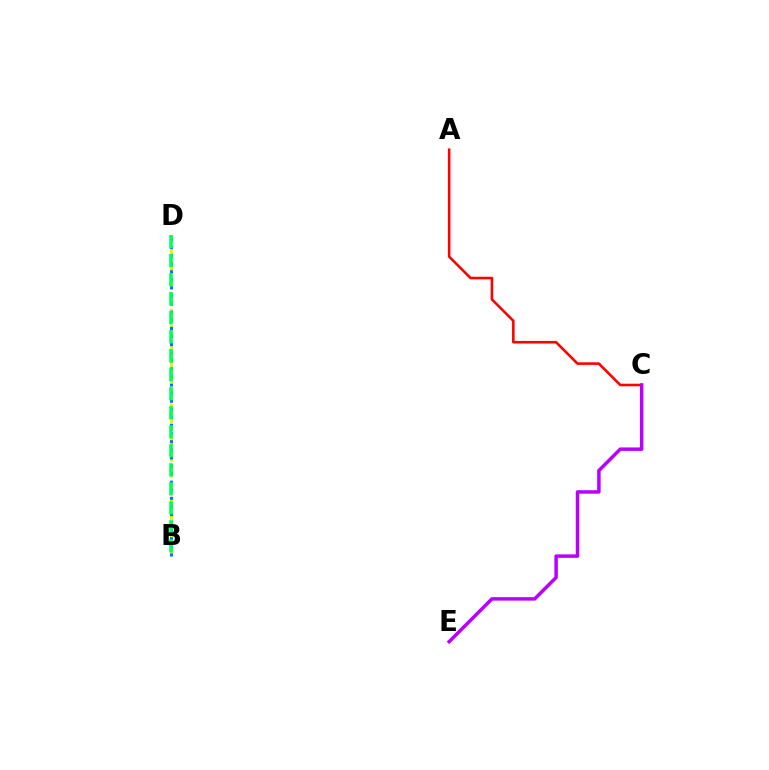{('B', 'D'): [{'color': '#d1ff00', 'line_style': 'dashed', 'thickness': 2.14}, {'color': '#0074ff', 'line_style': 'dotted', 'thickness': 2.2}, {'color': '#00ff5c', 'line_style': 'dashed', 'thickness': 2.58}], ('A', 'C'): [{'color': '#ff0000', 'line_style': 'solid', 'thickness': 1.85}], ('C', 'E'): [{'color': '#b900ff', 'line_style': 'solid', 'thickness': 2.51}]}